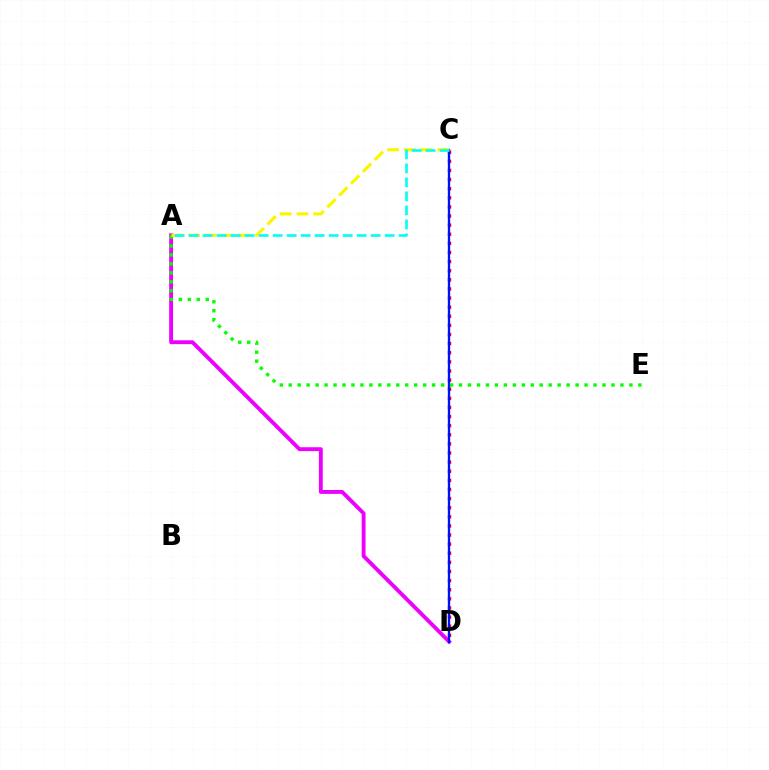{('C', 'D'): [{'color': '#ff0000', 'line_style': 'dotted', 'thickness': 2.48}, {'color': '#0010ff', 'line_style': 'solid', 'thickness': 1.68}], ('A', 'D'): [{'color': '#ee00ff', 'line_style': 'solid', 'thickness': 2.79}], ('A', 'E'): [{'color': '#08ff00', 'line_style': 'dotted', 'thickness': 2.44}], ('A', 'C'): [{'color': '#fcf500', 'line_style': 'dashed', 'thickness': 2.28}, {'color': '#00fff6', 'line_style': 'dashed', 'thickness': 1.9}]}